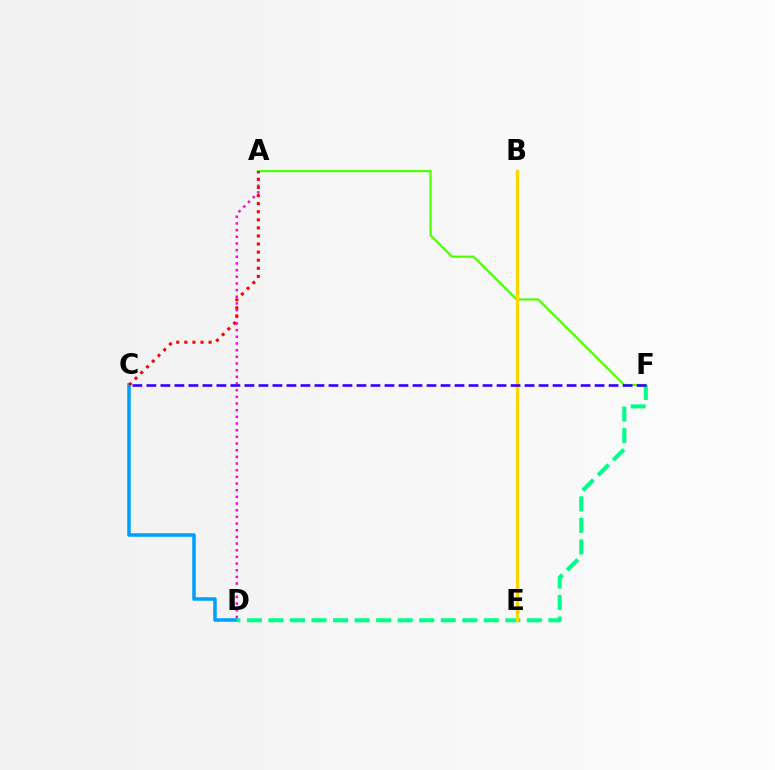{('C', 'D'): [{'color': '#009eff', 'line_style': 'solid', 'thickness': 2.53}], ('A', 'F'): [{'color': '#4fff00', 'line_style': 'solid', 'thickness': 1.58}], ('A', 'D'): [{'color': '#ff00ed', 'line_style': 'dotted', 'thickness': 1.81}], ('D', 'F'): [{'color': '#00ff86', 'line_style': 'dashed', 'thickness': 2.93}], ('B', 'E'): [{'color': '#ffd500', 'line_style': 'solid', 'thickness': 2.44}], ('C', 'F'): [{'color': '#3700ff', 'line_style': 'dashed', 'thickness': 1.9}], ('A', 'C'): [{'color': '#ff0000', 'line_style': 'dotted', 'thickness': 2.2}]}